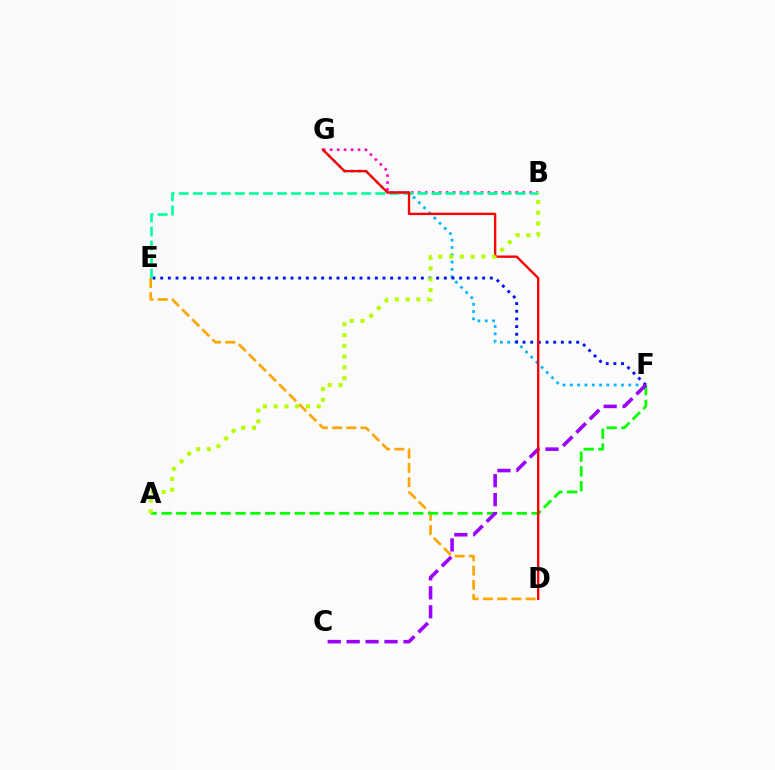{('D', 'E'): [{'color': '#ffa500', 'line_style': 'dashed', 'thickness': 1.93}], ('F', 'G'): [{'color': '#00b5ff', 'line_style': 'dotted', 'thickness': 1.98}], ('B', 'G'): [{'color': '#ff00bd', 'line_style': 'dotted', 'thickness': 1.89}], ('E', 'F'): [{'color': '#0010ff', 'line_style': 'dotted', 'thickness': 2.08}], ('A', 'F'): [{'color': '#08ff00', 'line_style': 'dashed', 'thickness': 2.01}], ('B', 'E'): [{'color': '#00ff9d', 'line_style': 'dashed', 'thickness': 1.91}], ('C', 'F'): [{'color': '#9b00ff', 'line_style': 'dashed', 'thickness': 2.57}], ('D', 'G'): [{'color': '#ff0000', 'line_style': 'solid', 'thickness': 1.7}], ('A', 'B'): [{'color': '#b3ff00', 'line_style': 'dotted', 'thickness': 2.93}]}